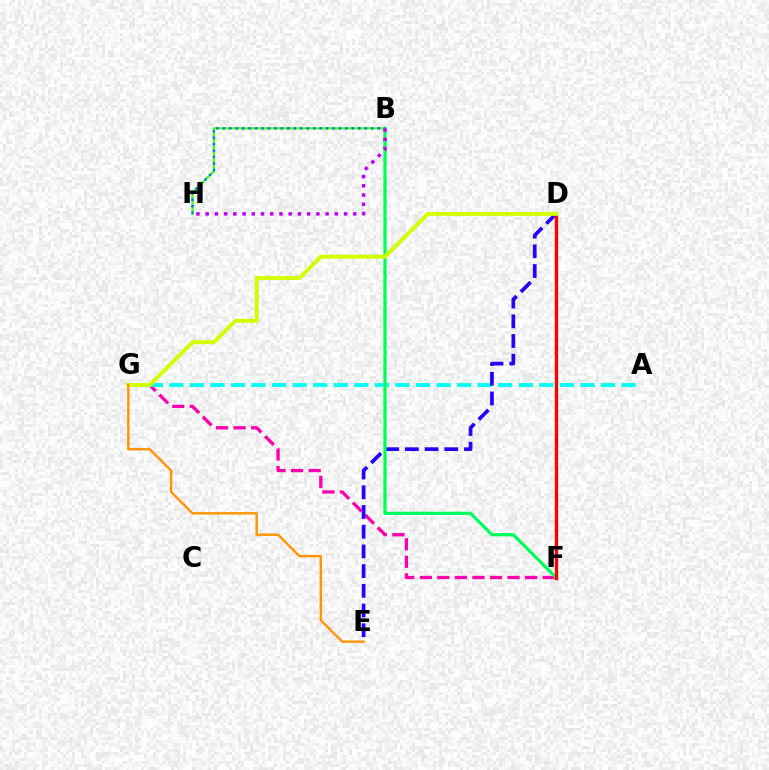{('F', 'G'): [{'color': '#ff00ac', 'line_style': 'dashed', 'thickness': 2.38}], ('A', 'G'): [{'color': '#00fff6', 'line_style': 'dashed', 'thickness': 2.79}], ('D', 'E'): [{'color': '#2500ff', 'line_style': 'dashed', 'thickness': 2.68}], ('B', 'F'): [{'color': '#00ff5c', 'line_style': 'solid', 'thickness': 2.31}], ('B', 'H'): [{'color': '#3dff00', 'line_style': 'solid', 'thickness': 1.5}, {'color': '#0074ff', 'line_style': 'dotted', 'thickness': 1.75}, {'color': '#b900ff', 'line_style': 'dotted', 'thickness': 2.51}], ('D', 'F'): [{'color': '#ff0000', 'line_style': 'solid', 'thickness': 2.4}], ('D', 'G'): [{'color': '#d1ff00', 'line_style': 'solid', 'thickness': 2.84}], ('E', 'G'): [{'color': '#ff9400', 'line_style': 'solid', 'thickness': 1.72}]}